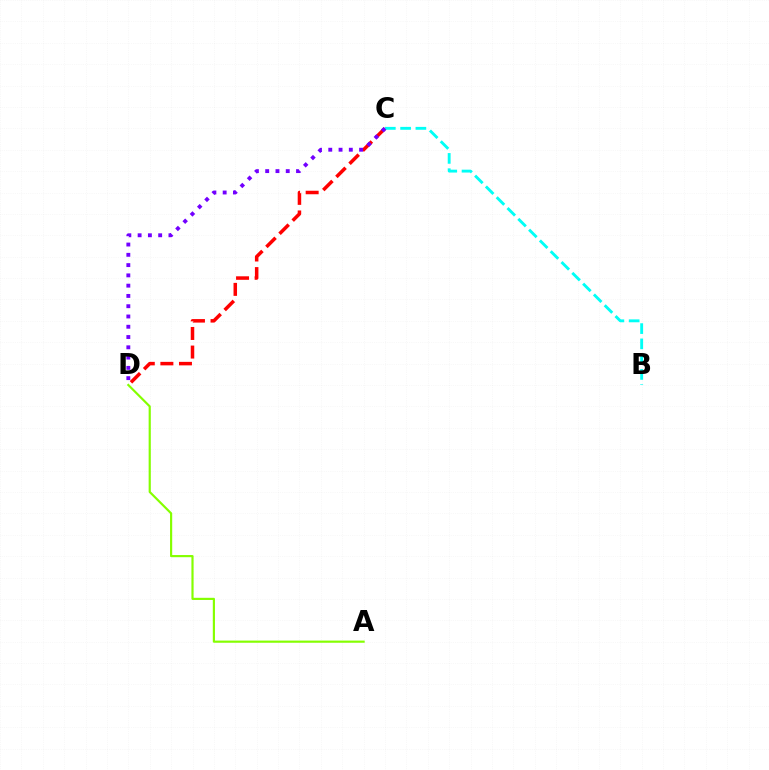{('A', 'D'): [{'color': '#84ff00', 'line_style': 'solid', 'thickness': 1.56}], ('C', 'D'): [{'color': '#ff0000', 'line_style': 'dashed', 'thickness': 2.52}, {'color': '#7200ff', 'line_style': 'dotted', 'thickness': 2.79}], ('B', 'C'): [{'color': '#00fff6', 'line_style': 'dashed', 'thickness': 2.08}]}